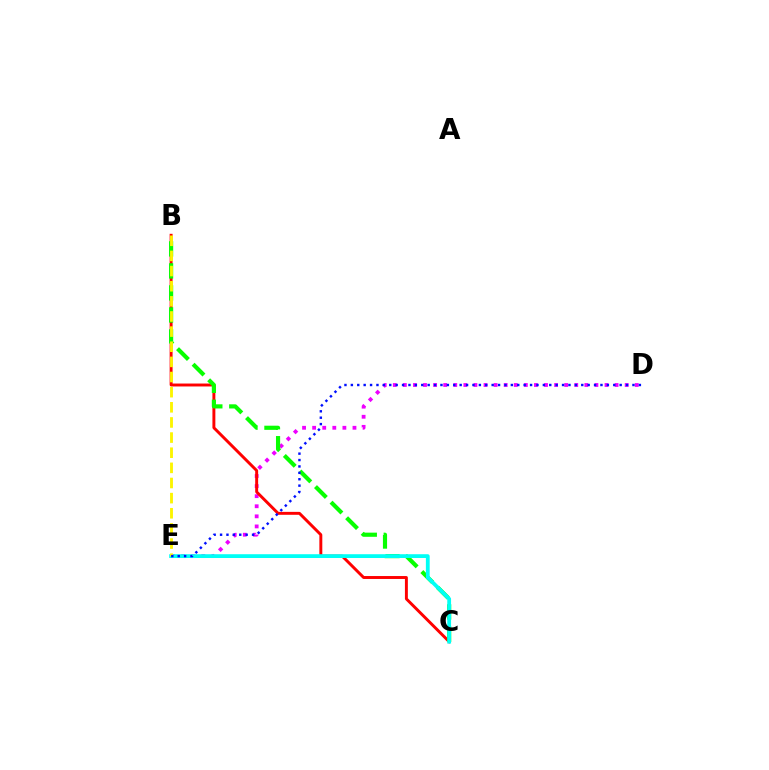{('D', 'E'): [{'color': '#ee00ff', 'line_style': 'dotted', 'thickness': 2.74}, {'color': '#0010ff', 'line_style': 'dotted', 'thickness': 1.74}], ('B', 'C'): [{'color': '#ff0000', 'line_style': 'solid', 'thickness': 2.11}, {'color': '#08ff00', 'line_style': 'dashed', 'thickness': 2.99}], ('C', 'E'): [{'color': '#00fff6', 'line_style': 'solid', 'thickness': 2.73}], ('B', 'E'): [{'color': '#fcf500', 'line_style': 'dashed', 'thickness': 2.06}]}